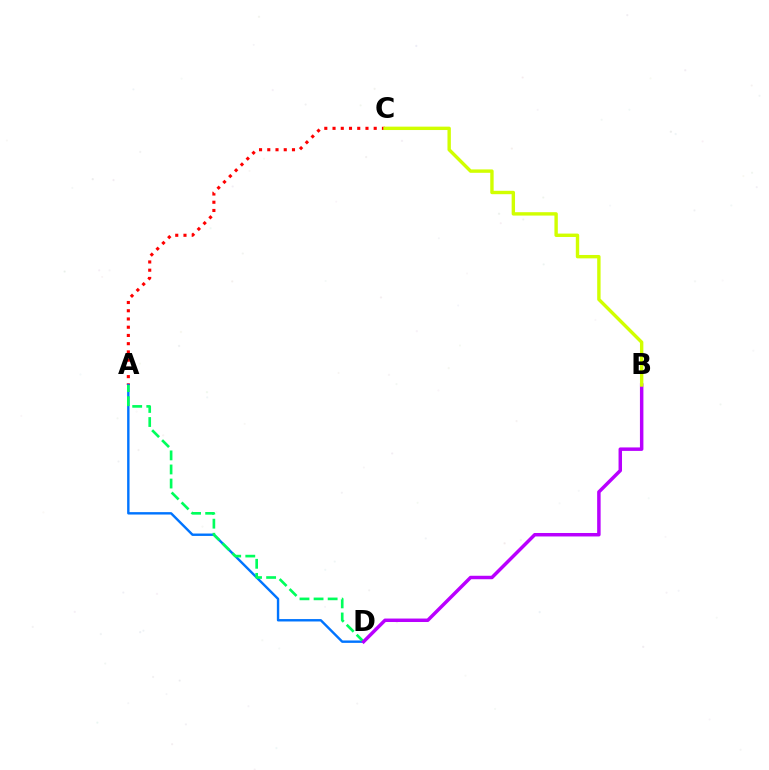{('A', 'C'): [{'color': '#ff0000', 'line_style': 'dotted', 'thickness': 2.24}], ('A', 'D'): [{'color': '#0074ff', 'line_style': 'solid', 'thickness': 1.73}, {'color': '#00ff5c', 'line_style': 'dashed', 'thickness': 1.91}], ('B', 'D'): [{'color': '#b900ff', 'line_style': 'solid', 'thickness': 2.5}], ('B', 'C'): [{'color': '#d1ff00', 'line_style': 'solid', 'thickness': 2.44}]}